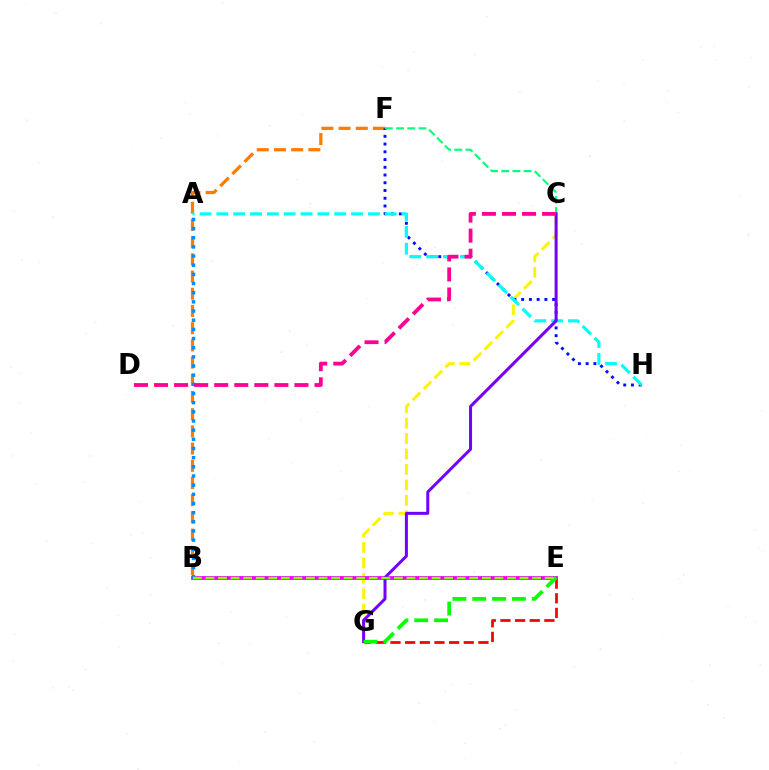{('C', 'G'): [{'color': '#fcf500', 'line_style': 'dashed', 'thickness': 2.1}, {'color': '#7200ff', 'line_style': 'solid', 'thickness': 2.16}], ('B', 'F'): [{'color': '#ff7c00', 'line_style': 'dashed', 'thickness': 2.34}], ('E', 'G'): [{'color': '#ff0000', 'line_style': 'dashed', 'thickness': 1.99}, {'color': '#08ff00', 'line_style': 'dashed', 'thickness': 2.7}], ('F', 'H'): [{'color': '#0010ff', 'line_style': 'dotted', 'thickness': 2.1}], ('A', 'H'): [{'color': '#00fff6', 'line_style': 'dashed', 'thickness': 2.29}], ('B', 'E'): [{'color': '#ee00ff', 'line_style': 'solid', 'thickness': 2.73}, {'color': '#84ff00', 'line_style': 'dashed', 'thickness': 1.71}], ('C', 'F'): [{'color': '#00ff74', 'line_style': 'dashed', 'thickness': 1.52}], ('A', 'B'): [{'color': '#008cff', 'line_style': 'dotted', 'thickness': 2.49}], ('C', 'D'): [{'color': '#ff0094', 'line_style': 'dashed', 'thickness': 2.73}]}